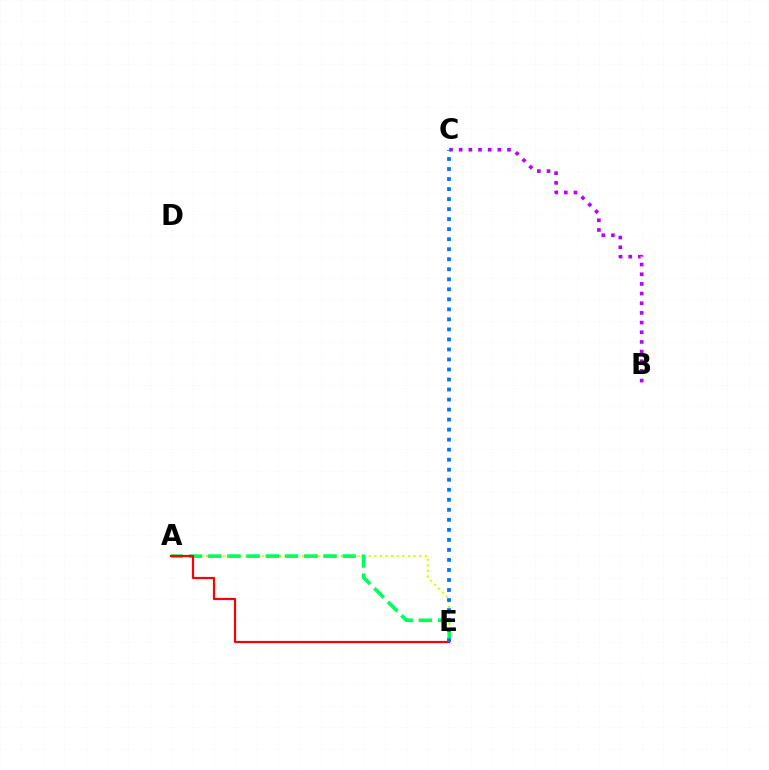{('A', 'E'): [{'color': '#d1ff00', 'line_style': 'dotted', 'thickness': 1.52}, {'color': '#00ff5c', 'line_style': 'dashed', 'thickness': 2.61}, {'color': '#ff0000', 'line_style': 'solid', 'thickness': 1.58}], ('B', 'C'): [{'color': '#b900ff', 'line_style': 'dotted', 'thickness': 2.63}], ('C', 'E'): [{'color': '#0074ff', 'line_style': 'dotted', 'thickness': 2.72}]}